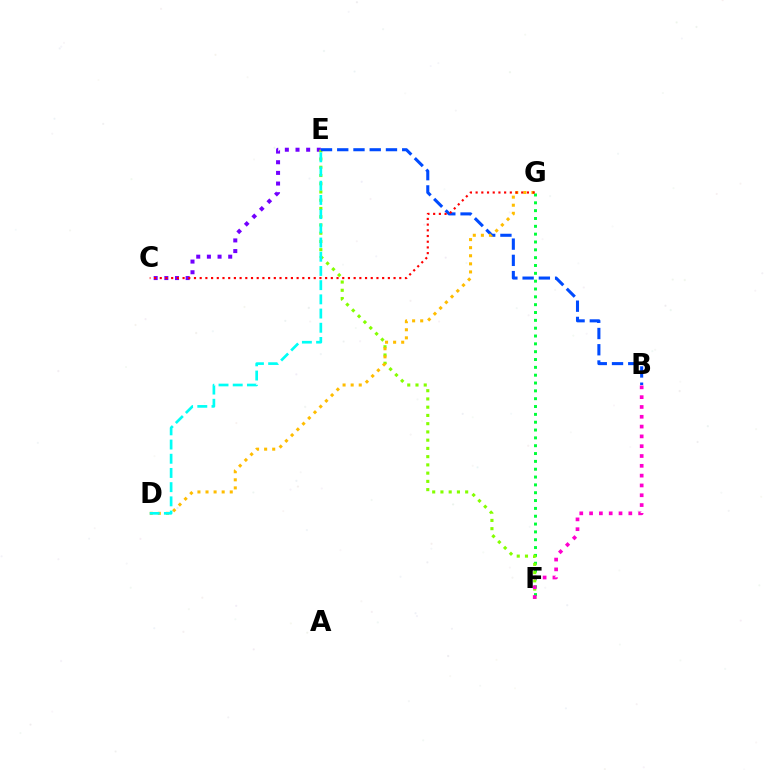{('C', 'E'): [{'color': '#7200ff', 'line_style': 'dotted', 'thickness': 2.9}], ('F', 'G'): [{'color': '#00ff39', 'line_style': 'dotted', 'thickness': 2.13}], ('E', 'F'): [{'color': '#84ff00', 'line_style': 'dotted', 'thickness': 2.24}], ('B', 'E'): [{'color': '#004bff', 'line_style': 'dashed', 'thickness': 2.21}], ('D', 'G'): [{'color': '#ffbd00', 'line_style': 'dotted', 'thickness': 2.19}], ('D', 'E'): [{'color': '#00fff6', 'line_style': 'dashed', 'thickness': 1.93}], ('B', 'F'): [{'color': '#ff00cf', 'line_style': 'dotted', 'thickness': 2.67}], ('C', 'G'): [{'color': '#ff0000', 'line_style': 'dotted', 'thickness': 1.55}]}